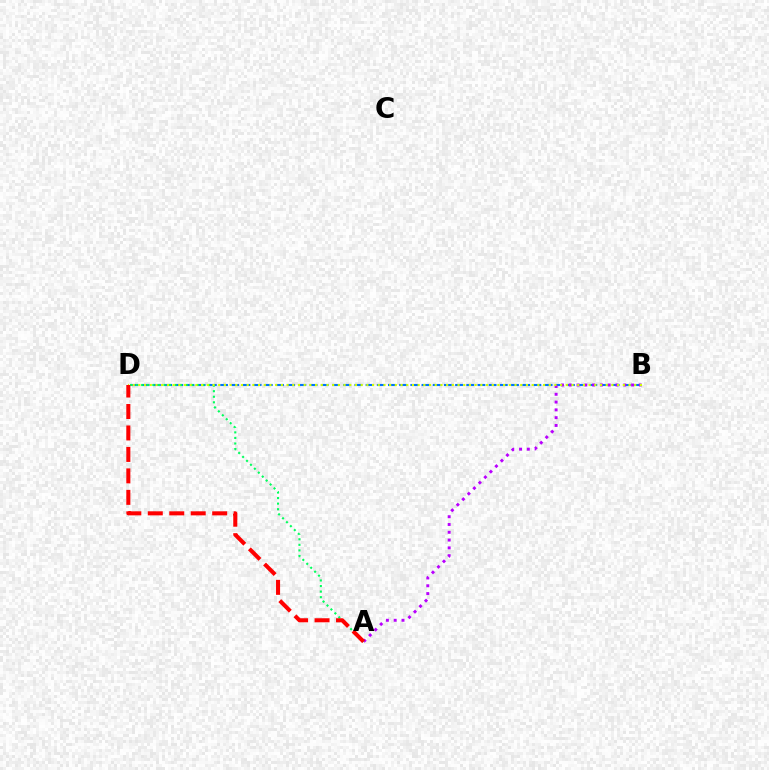{('B', 'D'): [{'color': '#0074ff', 'line_style': 'dashed', 'thickness': 1.52}, {'color': '#d1ff00', 'line_style': 'dotted', 'thickness': 1.55}], ('A', 'B'): [{'color': '#b900ff', 'line_style': 'dotted', 'thickness': 2.12}], ('A', 'D'): [{'color': '#00ff5c', 'line_style': 'dotted', 'thickness': 1.51}, {'color': '#ff0000', 'line_style': 'dashed', 'thickness': 2.92}]}